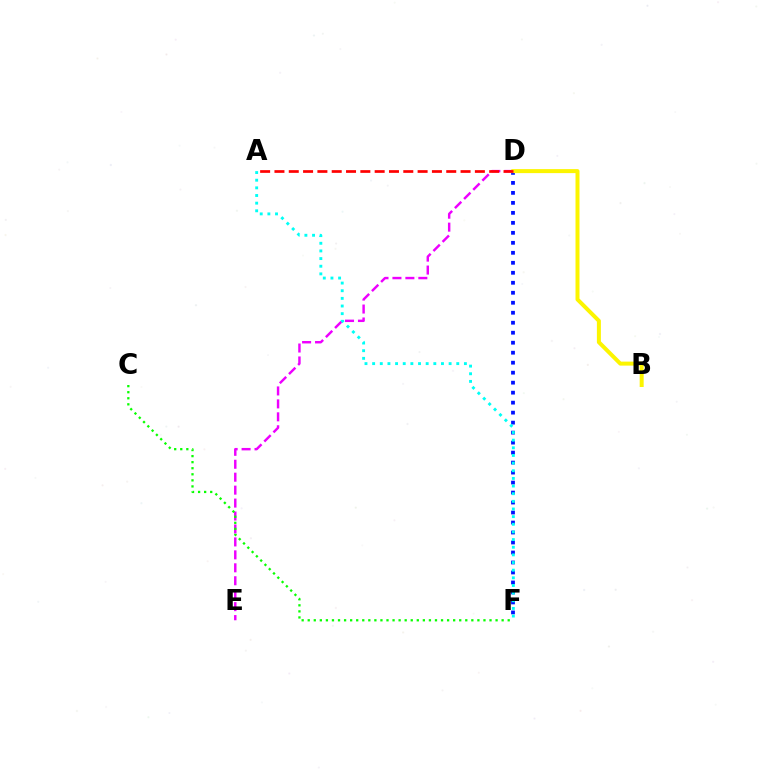{('D', 'E'): [{'color': '#ee00ff', 'line_style': 'dashed', 'thickness': 1.76}], ('D', 'F'): [{'color': '#0010ff', 'line_style': 'dotted', 'thickness': 2.71}], ('C', 'F'): [{'color': '#08ff00', 'line_style': 'dotted', 'thickness': 1.65}], ('A', 'F'): [{'color': '#00fff6', 'line_style': 'dotted', 'thickness': 2.08}], ('B', 'D'): [{'color': '#fcf500', 'line_style': 'solid', 'thickness': 2.88}], ('A', 'D'): [{'color': '#ff0000', 'line_style': 'dashed', 'thickness': 1.94}]}